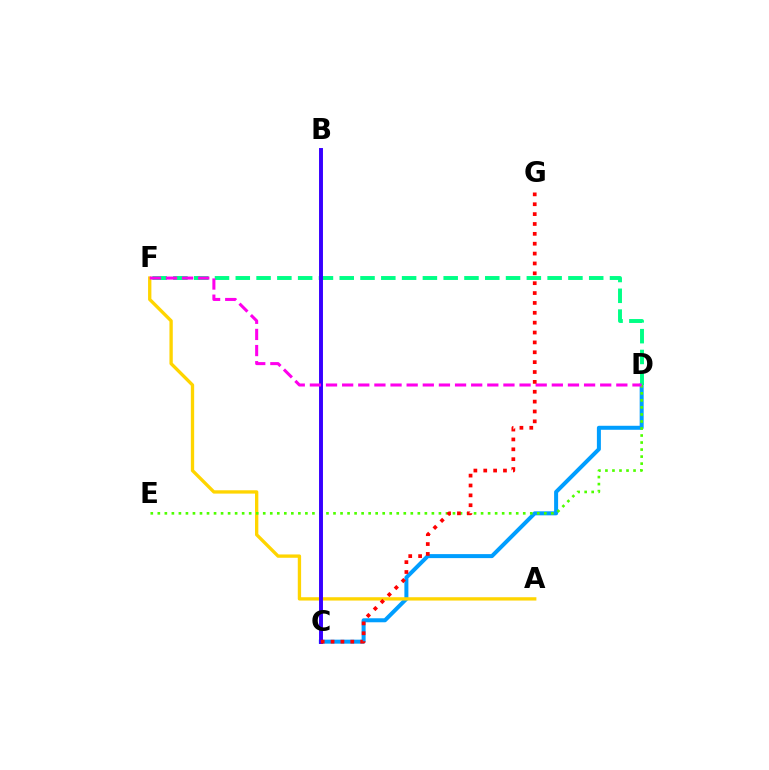{('C', 'D'): [{'color': '#009eff', 'line_style': 'solid', 'thickness': 2.88}], ('D', 'F'): [{'color': '#00ff86', 'line_style': 'dashed', 'thickness': 2.82}, {'color': '#ff00ed', 'line_style': 'dashed', 'thickness': 2.19}], ('A', 'F'): [{'color': '#ffd500', 'line_style': 'solid', 'thickness': 2.4}], ('D', 'E'): [{'color': '#4fff00', 'line_style': 'dotted', 'thickness': 1.91}], ('B', 'C'): [{'color': '#3700ff', 'line_style': 'solid', 'thickness': 2.83}], ('C', 'G'): [{'color': '#ff0000', 'line_style': 'dotted', 'thickness': 2.68}]}